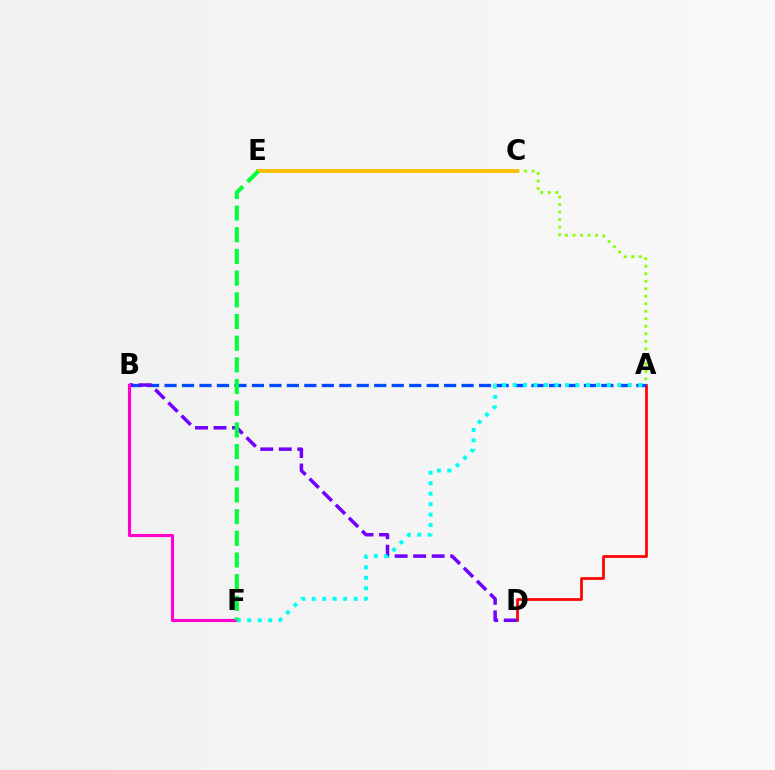{('A', 'D'): [{'color': '#ff0000', 'line_style': 'solid', 'thickness': 1.96}], ('A', 'C'): [{'color': '#84ff00', 'line_style': 'dotted', 'thickness': 2.04}], ('A', 'B'): [{'color': '#004bff', 'line_style': 'dashed', 'thickness': 2.37}], ('C', 'E'): [{'color': '#ffbd00', 'line_style': 'solid', 'thickness': 2.76}], ('B', 'D'): [{'color': '#7200ff', 'line_style': 'dashed', 'thickness': 2.51}], ('B', 'F'): [{'color': '#ff00cf', 'line_style': 'solid', 'thickness': 2.24}], ('A', 'F'): [{'color': '#00fff6', 'line_style': 'dotted', 'thickness': 2.85}], ('E', 'F'): [{'color': '#00ff39', 'line_style': 'dashed', 'thickness': 2.95}]}